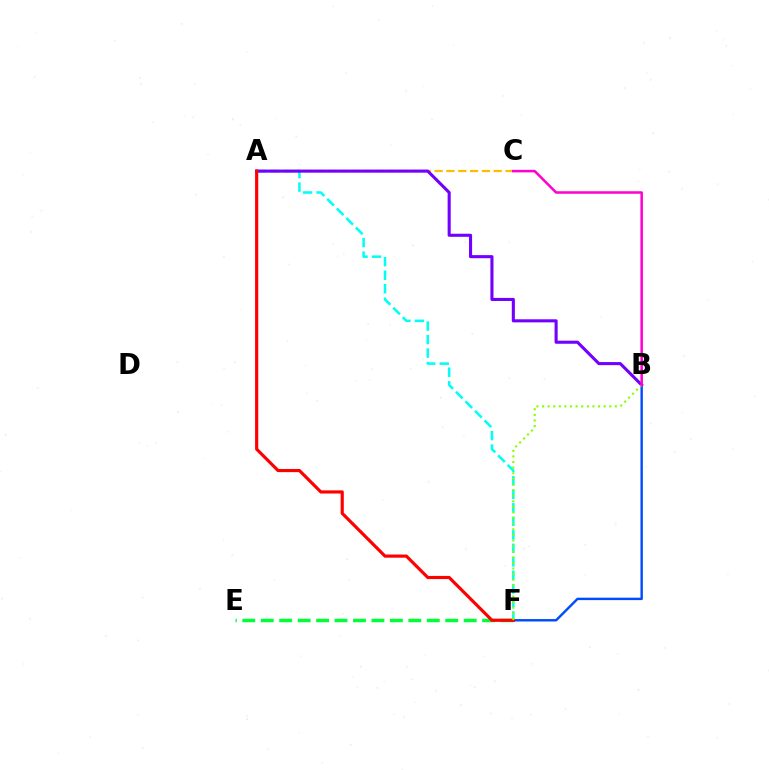{('A', 'C'): [{'color': '#ffbd00', 'line_style': 'dashed', 'thickness': 1.61}], ('B', 'F'): [{'color': '#004bff', 'line_style': 'solid', 'thickness': 1.74}, {'color': '#84ff00', 'line_style': 'dotted', 'thickness': 1.52}], ('A', 'F'): [{'color': '#00fff6', 'line_style': 'dashed', 'thickness': 1.84}, {'color': '#ff0000', 'line_style': 'solid', 'thickness': 2.28}], ('A', 'B'): [{'color': '#7200ff', 'line_style': 'solid', 'thickness': 2.22}], ('E', 'F'): [{'color': '#00ff39', 'line_style': 'dashed', 'thickness': 2.51}], ('B', 'C'): [{'color': '#ff00cf', 'line_style': 'solid', 'thickness': 1.82}]}